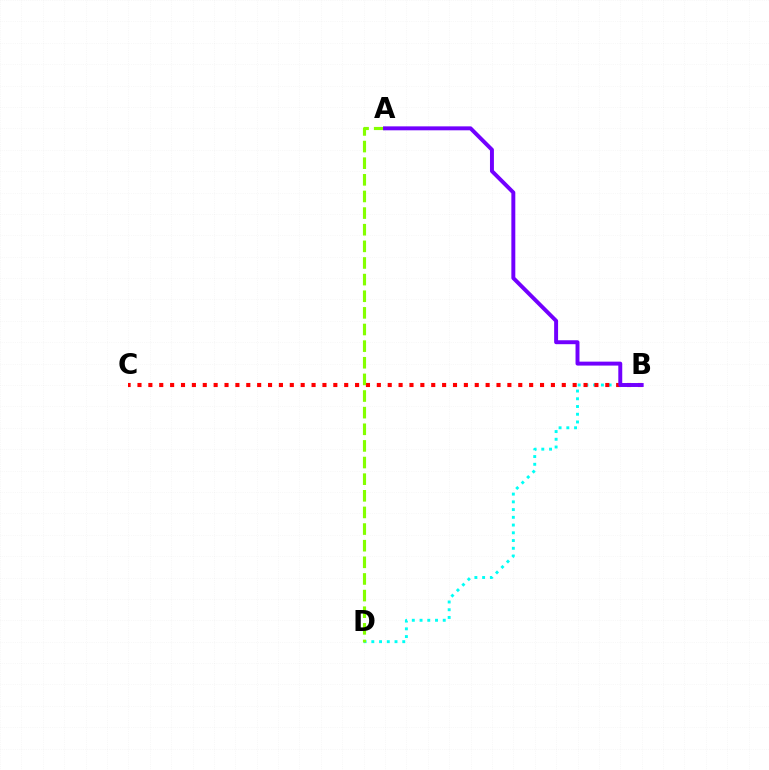{('B', 'D'): [{'color': '#00fff6', 'line_style': 'dotted', 'thickness': 2.1}], ('B', 'C'): [{'color': '#ff0000', 'line_style': 'dotted', 'thickness': 2.96}], ('A', 'D'): [{'color': '#84ff00', 'line_style': 'dashed', 'thickness': 2.26}], ('A', 'B'): [{'color': '#7200ff', 'line_style': 'solid', 'thickness': 2.84}]}